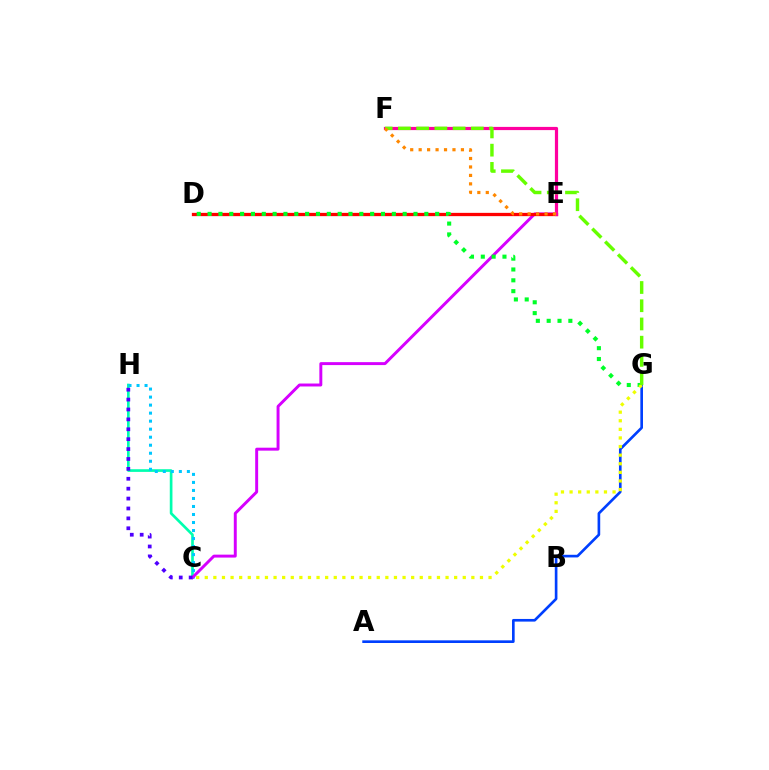{('A', 'G'): [{'color': '#003fff', 'line_style': 'solid', 'thickness': 1.91}], ('C', 'H'): [{'color': '#00ffaf', 'line_style': 'solid', 'thickness': 1.93}, {'color': '#00c7ff', 'line_style': 'dotted', 'thickness': 2.18}, {'color': '#4f00ff', 'line_style': 'dotted', 'thickness': 2.69}], ('C', 'E'): [{'color': '#d600ff', 'line_style': 'solid', 'thickness': 2.12}], ('D', 'E'): [{'color': '#ff0000', 'line_style': 'solid', 'thickness': 2.37}], ('D', 'G'): [{'color': '#00ff27', 'line_style': 'dotted', 'thickness': 2.94}], ('C', 'G'): [{'color': '#eeff00', 'line_style': 'dotted', 'thickness': 2.34}], ('E', 'F'): [{'color': '#ff00a0', 'line_style': 'solid', 'thickness': 2.31}, {'color': '#ff8800', 'line_style': 'dotted', 'thickness': 2.3}], ('F', 'G'): [{'color': '#66ff00', 'line_style': 'dashed', 'thickness': 2.48}]}